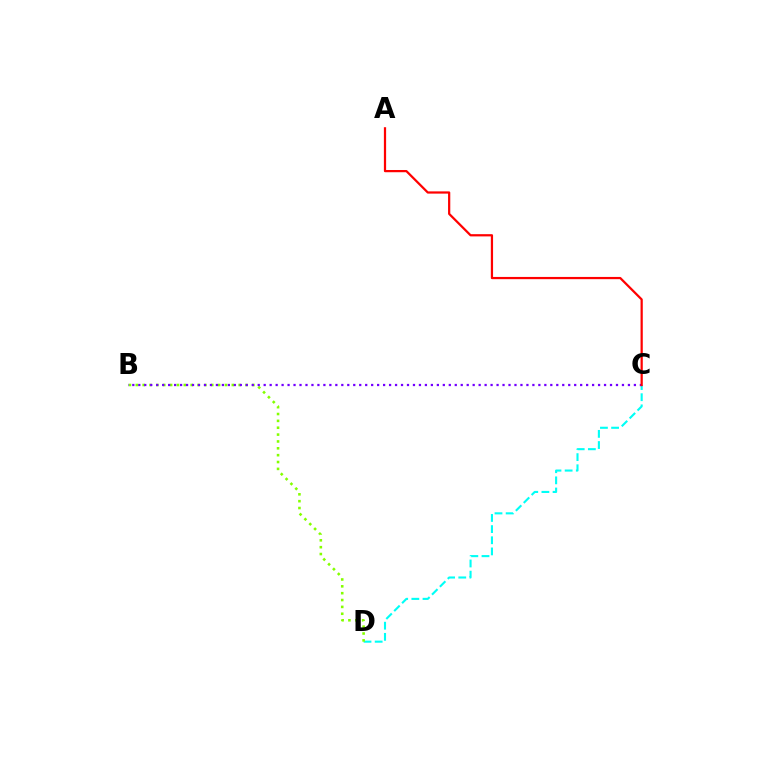{('C', 'D'): [{'color': '#00fff6', 'line_style': 'dashed', 'thickness': 1.52}], ('B', 'D'): [{'color': '#84ff00', 'line_style': 'dotted', 'thickness': 1.86}], ('B', 'C'): [{'color': '#7200ff', 'line_style': 'dotted', 'thickness': 1.62}], ('A', 'C'): [{'color': '#ff0000', 'line_style': 'solid', 'thickness': 1.61}]}